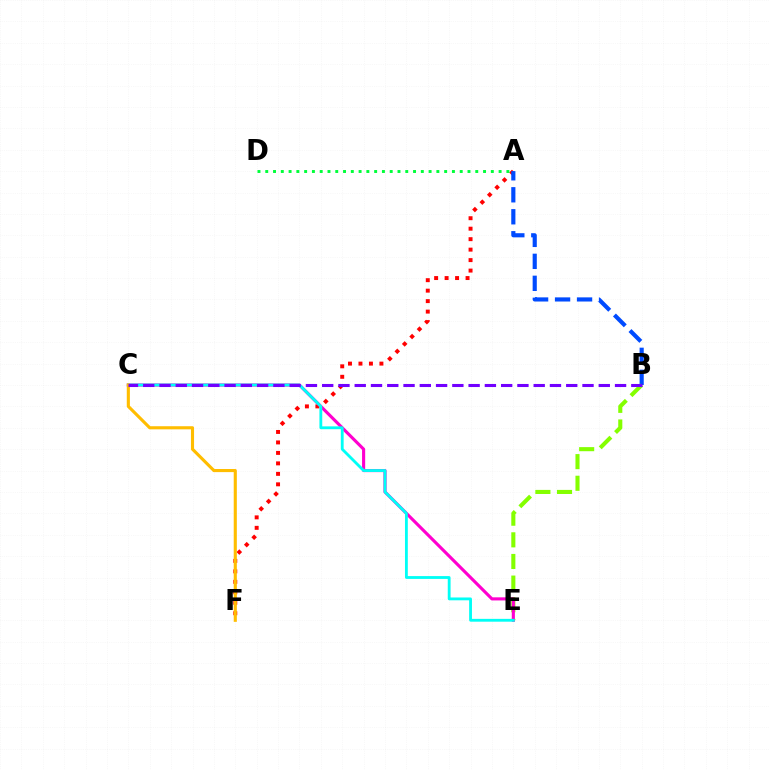{('A', 'F'): [{'color': '#ff0000', 'line_style': 'dotted', 'thickness': 2.85}], ('A', 'D'): [{'color': '#00ff39', 'line_style': 'dotted', 'thickness': 2.11}], ('A', 'B'): [{'color': '#004bff', 'line_style': 'dashed', 'thickness': 2.99}], ('B', 'E'): [{'color': '#84ff00', 'line_style': 'dashed', 'thickness': 2.94}], ('C', 'E'): [{'color': '#ff00cf', 'line_style': 'solid', 'thickness': 2.24}, {'color': '#00fff6', 'line_style': 'solid', 'thickness': 2.04}], ('C', 'F'): [{'color': '#ffbd00', 'line_style': 'solid', 'thickness': 2.24}], ('B', 'C'): [{'color': '#7200ff', 'line_style': 'dashed', 'thickness': 2.21}]}